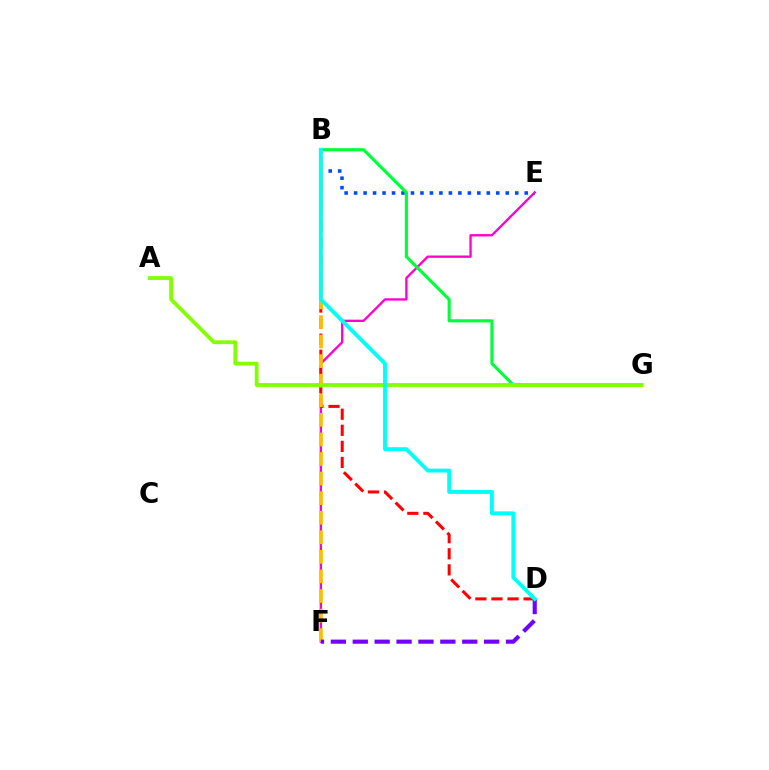{('B', 'E'): [{'color': '#004bff', 'line_style': 'dotted', 'thickness': 2.58}], ('E', 'F'): [{'color': '#ff00cf', 'line_style': 'solid', 'thickness': 1.68}], ('B', 'G'): [{'color': '#00ff39', 'line_style': 'solid', 'thickness': 2.25}], ('B', 'D'): [{'color': '#ff0000', 'line_style': 'dashed', 'thickness': 2.18}, {'color': '#00fff6', 'line_style': 'solid', 'thickness': 2.8}], ('B', 'F'): [{'color': '#ffbd00', 'line_style': 'dashed', 'thickness': 2.66}], ('A', 'G'): [{'color': '#84ff00', 'line_style': 'solid', 'thickness': 2.73}], ('D', 'F'): [{'color': '#7200ff', 'line_style': 'dashed', 'thickness': 2.97}]}